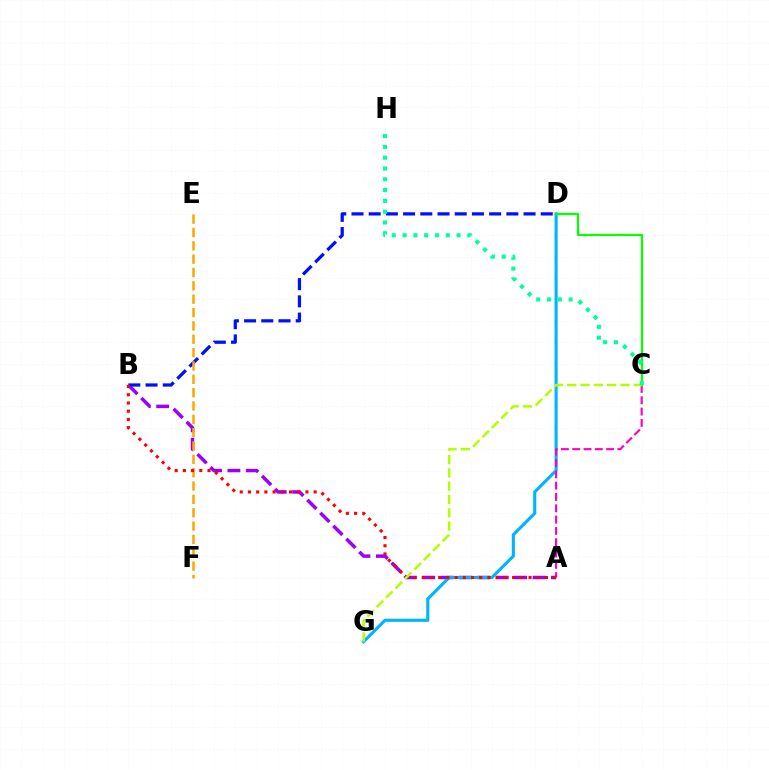{('A', 'B'): [{'color': '#9b00ff', 'line_style': 'dashed', 'thickness': 2.5}, {'color': '#ff0000', 'line_style': 'dotted', 'thickness': 2.23}], ('B', 'D'): [{'color': '#0010ff', 'line_style': 'dashed', 'thickness': 2.34}], ('E', 'F'): [{'color': '#ffa500', 'line_style': 'dashed', 'thickness': 1.81}], ('D', 'G'): [{'color': '#00b5ff', 'line_style': 'solid', 'thickness': 2.25}], ('A', 'C'): [{'color': '#ff00bd', 'line_style': 'dashed', 'thickness': 1.54}], ('C', 'D'): [{'color': '#08ff00', 'line_style': 'solid', 'thickness': 1.63}], ('C', 'G'): [{'color': '#b3ff00', 'line_style': 'dashed', 'thickness': 1.81}], ('C', 'H'): [{'color': '#00ff9d', 'line_style': 'dotted', 'thickness': 2.93}]}